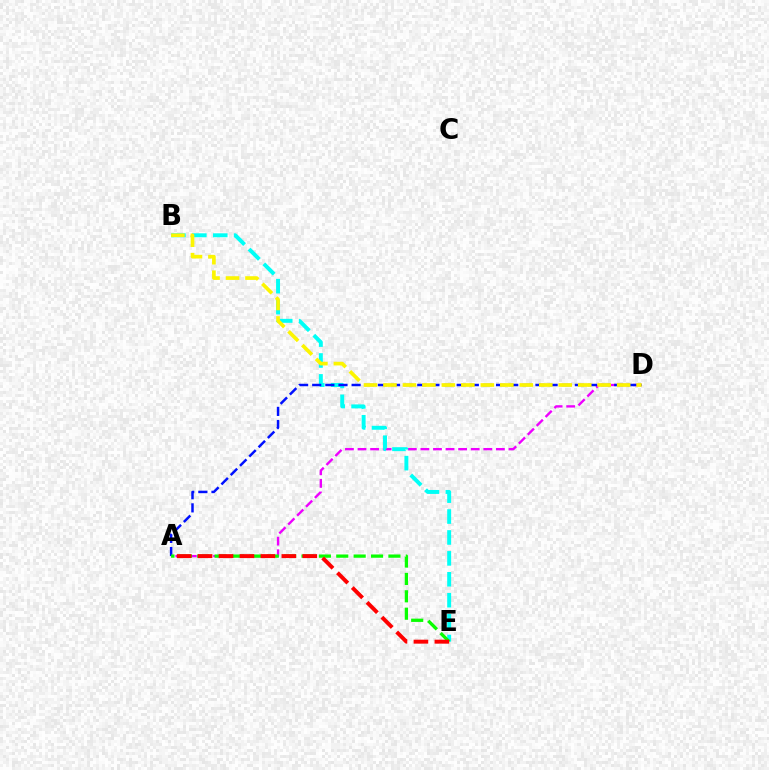{('A', 'D'): [{'color': '#ee00ff', 'line_style': 'dashed', 'thickness': 1.71}, {'color': '#0010ff', 'line_style': 'dashed', 'thickness': 1.78}], ('B', 'E'): [{'color': '#00fff6', 'line_style': 'dashed', 'thickness': 2.84}], ('A', 'E'): [{'color': '#08ff00', 'line_style': 'dashed', 'thickness': 2.36}, {'color': '#ff0000', 'line_style': 'dashed', 'thickness': 2.84}], ('B', 'D'): [{'color': '#fcf500', 'line_style': 'dashed', 'thickness': 2.65}]}